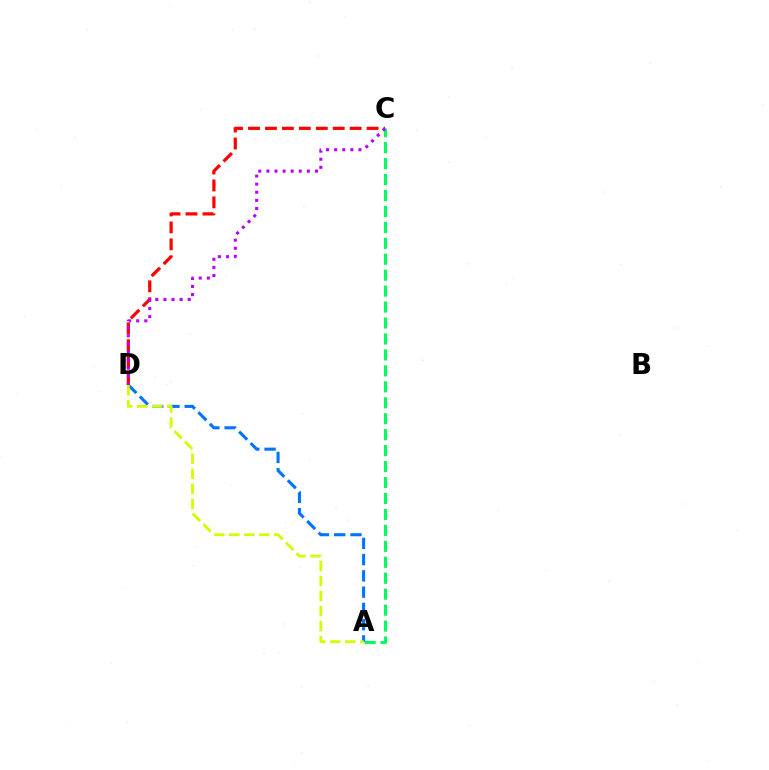{('C', 'D'): [{'color': '#ff0000', 'line_style': 'dashed', 'thickness': 2.3}, {'color': '#b900ff', 'line_style': 'dotted', 'thickness': 2.2}], ('A', 'C'): [{'color': '#00ff5c', 'line_style': 'dashed', 'thickness': 2.17}], ('A', 'D'): [{'color': '#0074ff', 'line_style': 'dashed', 'thickness': 2.21}, {'color': '#d1ff00', 'line_style': 'dashed', 'thickness': 2.04}]}